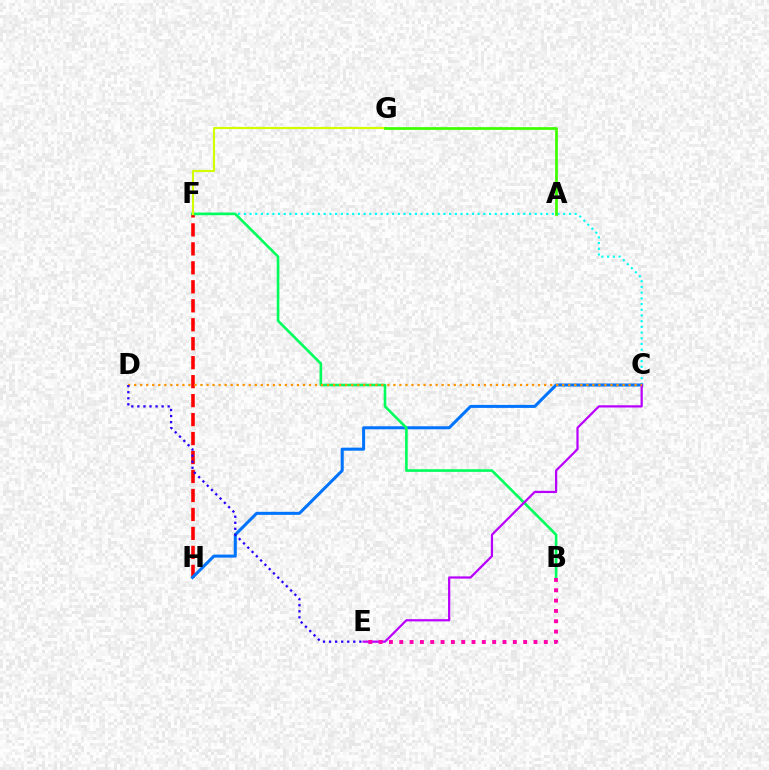{('C', 'F'): [{'color': '#00fff6', 'line_style': 'dotted', 'thickness': 1.55}], ('F', 'H'): [{'color': '#ff0000', 'line_style': 'dashed', 'thickness': 2.58}], ('C', 'H'): [{'color': '#0074ff', 'line_style': 'solid', 'thickness': 2.18}], ('B', 'F'): [{'color': '#00ff5c', 'line_style': 'solid', 'thickness': 1.89}], ('C', 'E'): [{'color': '#b900ff', 'line_style': 'solid', 'thickness': 1.6}], ('C', 'D'): [{'color': '#ff9400', 'line_style': 'dotted', 'thickness': 1.64}], ('F', 'G'): [{'color': '#d1ff00', 'line_style': 'solid', 'thickness': 1.54}], ('D', 'E'): [{'color': '#2500ff', 'line_style': 'dotted', 'thickness': 1.65}], ('A', 'G'): [{'color': '#3dff00', 'line_style': 'solid', 'thickness': 1.97}], ('B', 'E'): [{'color': '#ff00ac', 'line_style': 'dotted', 'thickness': 2.81}]}